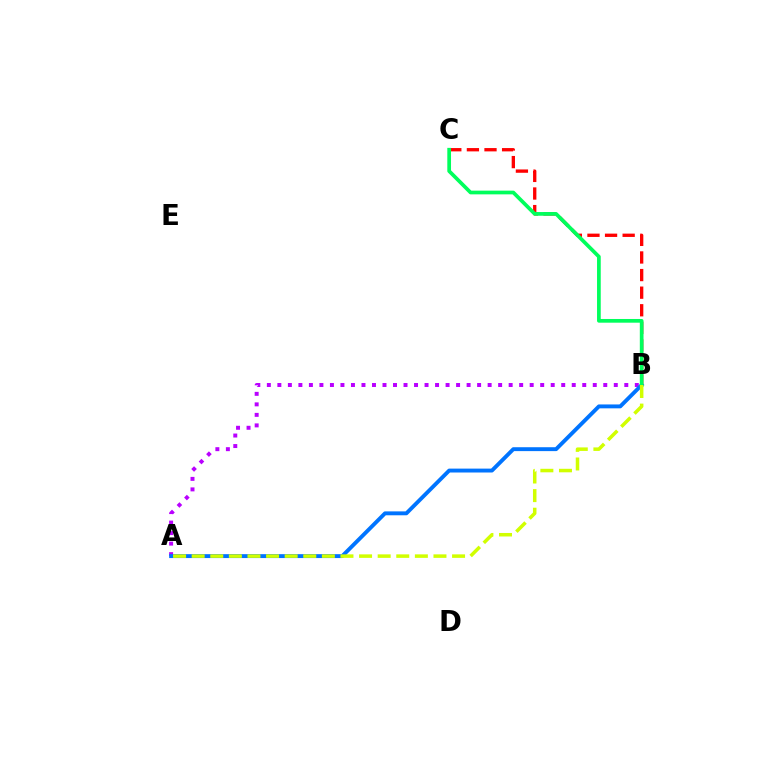{('B', 'C'): [{'color': '#ff0000', 'line_style': 'dashed', 'thickness': 2.39}, {'color': '#00ff5c', 'line_style': 'solid', 'thickness': 2.67}], ('A', 'B'): [{'color': '#b900ff', 'line_style': 'dotted', 'thickness': 2.86}, {'color': '#0074ff', 'line_style': 'solid', 'thickness': 2.8}, {'color': '#d1ff00', 'line_style': 'dashed', 'thickness': 2.53}]}